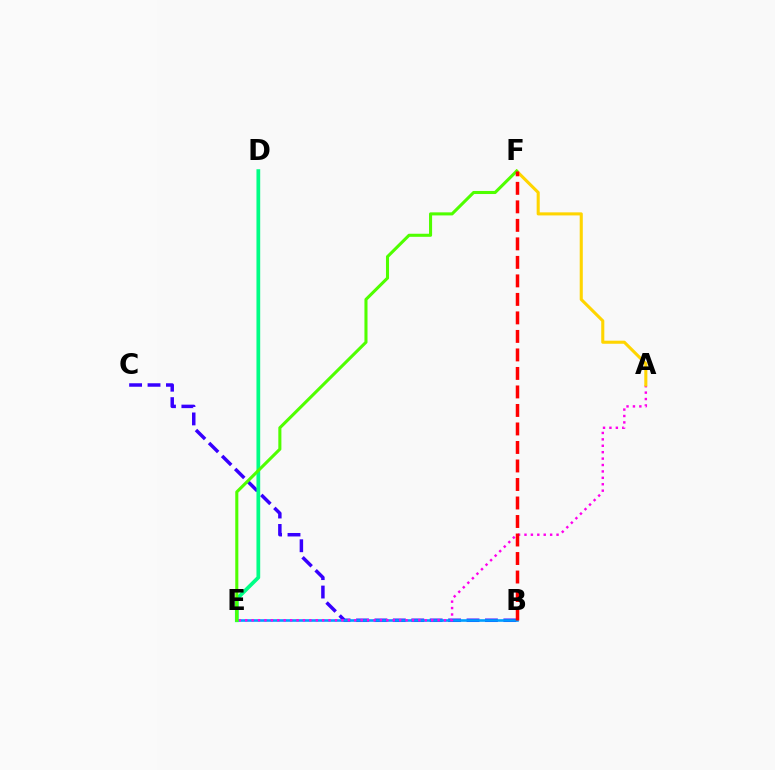{('B', 'C'): [{'color': '#3700ff', 'line_style': 'dashed', 'thickness': 2.5}], ('B', 'E'): [{'color': '#009eff', 'line_style': 'solid', 'thickness': 1.89}], ('A', 'E'): [{'color': '#ff00ed', 'line_style': 'dotted', 'thickness': 1.74}], ('D', 'E'): [{'color': '#00ff86', 'line_style': 'solid', 'thickness': 2.69}], ('A', 'F'): [{'color': '#ffd500', 'line_style': 'solid', 'thickness': 2.21}], ('E', 'F'): [{'color': '#4fff00', 'line_style': 'solid', 'thickness': 2.21}], ('B', 'F'): [{'color': '#ff0000', 'line_style': 'dashed', 'thickness': 2.51}]}